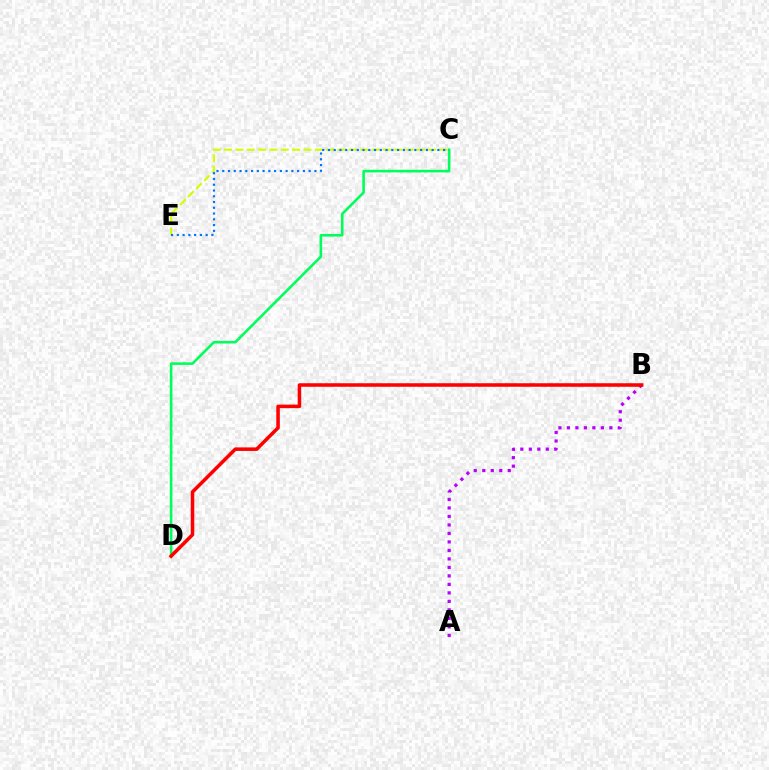{('A', 'B'): [{'color': '#b900ff', 'line_style': 'dotted', 'thickness': 2.31}], ('C', 'D'): [{'color': '#00ff5c', 'line_style': 'solid', 'thickness': 1.87}], ('B', 'D'): [{'color': '#ff0000', 'line_style': 'solid', 'thickness': 2.55}], ('C', 'E'): [{'color': '#d1ff00', 'line_style': 'dashed', 'thickness': 1.54}, {'color': '#0074ff', 'line_style': 'dotted', 'thickness': 1.56}]}